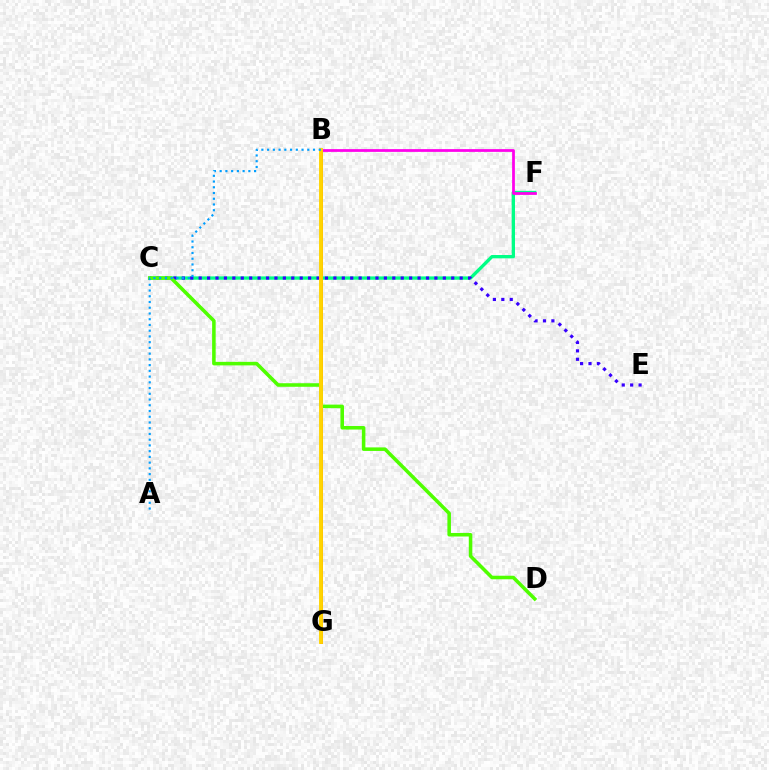{('C', 'F'): [{'color': '#00ff86', 'line_style': 'solid', 'thickness': 2.4}], ('C', 'E'): [{'color': '#3700ff', 'line_style': 'dotted', 'thickness': 2.29}], ('B', 'G'): [{'color': '#ff0000', 'line_style': 'solid', 'thickness': 2.09}, {'color': '#ffd500', 'line_style': 'solid', 'thickness': 2.8}], ('C', 'D'): [{'color': '#4fff00', 'line_style': 'solid', 'thickness': 2.55}], ('B', 'F'): [{'color': '#ff00ed', 'line_style': 'solid', 'thickness': 1.99}], ('A', 'B'): [{'color': '#009eff', 'line_style': 'dotted', 'thickness': 1.56}]}